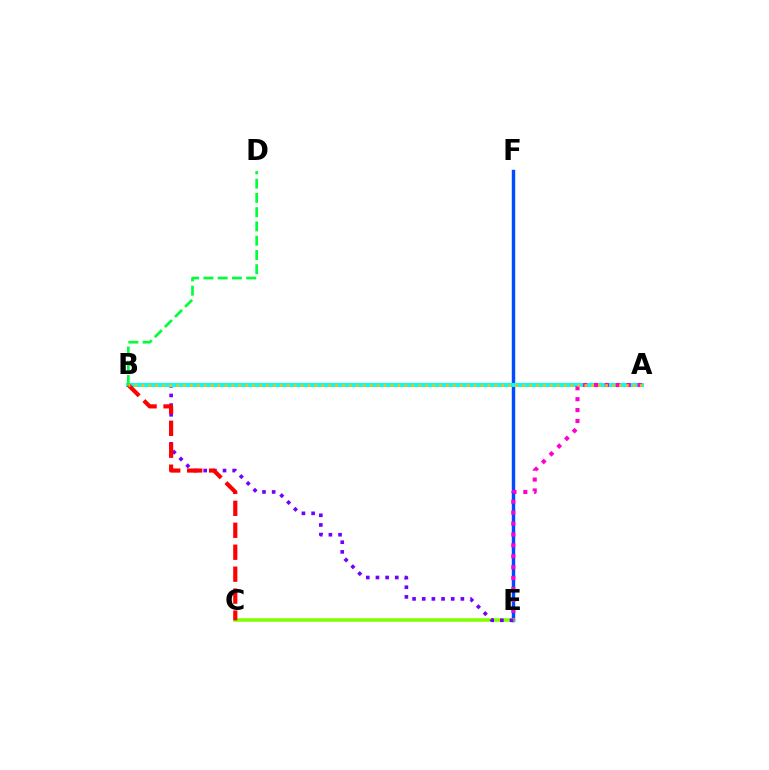{('E', 'F'): [{'color': '#004bff', 'line_style': 'solid', 'thickness': 2.47}], ('C', 'E'): [{'color': '#84ff00', 'line_style': 'solid', 'thickness': 2.57}], ('B', 'E'): [{'color': '#7200ff', 'line_style': 'dotted', 'thickness': 2.63}], ('A', 'B'): [{'color': '#00fff6', 'line_style': 'solid', 'thickness': 2.88}, {'color': '#ffbd00', 'line_style': 'dotted', 'thickness': 1.88}], ('B', 'C'): [{'color': '#ff0000', 'line_style': 'dashed', 'thickness': 2.98}], ('A', 'E'): [{'color': '#ff00cf', 'line_style': 'dotted', 'thickness': 2.96}], ('B', 'D'): [{'color': '#00ff39', 'line_style': 'dashed', 'thickness': 1.94}]}